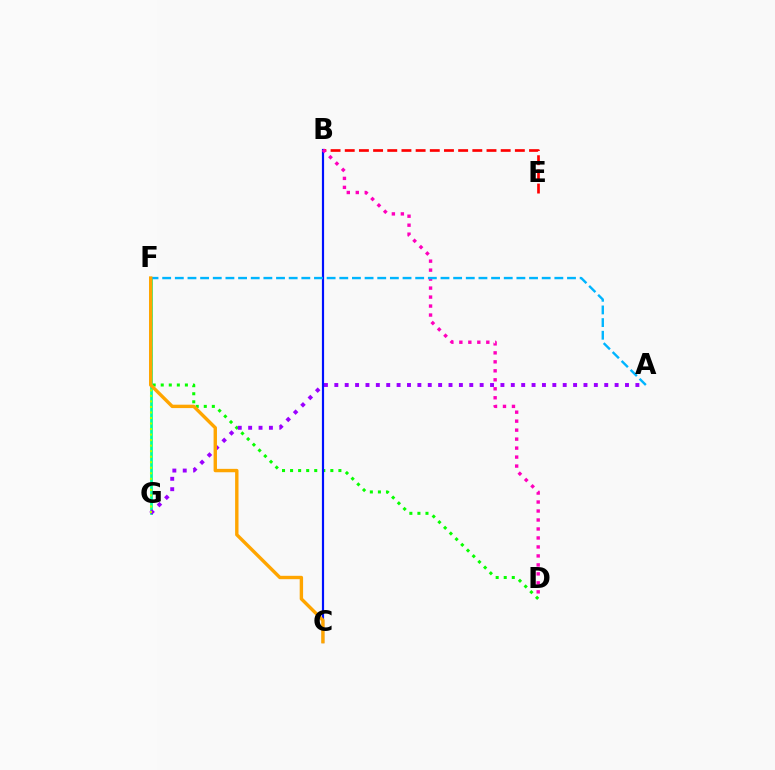{('D', 'F'): [{'color': '#08ff00', 'line_style': 'dotted', 'thickness': 2.19}], ('F', 'G'): [{'color': '#00ff9d', 'line_style': 'solid', 'thickness': 1.98}, {'color': '#b3ff00', 'line_style': 'dotted', 'thickness': 1.5}], ('A', 'G'): [{'color': '#9b00ff', 'line_style': 'dotted', 'thickness': 2.82}], ('B', 'E'): [{'color': '#ff0000', 'line_style': 'dashed', 'thickness': 1.93}], ('B', 'C'): [{'color': '#0010ff', 'line_style': 'solid', 'thickness': 1.57}], ('B', 'D'): [{'color': '#ff00bd', 'line_style': 'dotted', 'thickness': 2.44}], ('A', 'F'): [{'color': '#00b5ff', 'line_style': 'dashed', 'thickness': 1.72}], ('C', 'F'): [{'color': '#ffa500', 'line_style': 'solid', 'thickness': 2.44}]}